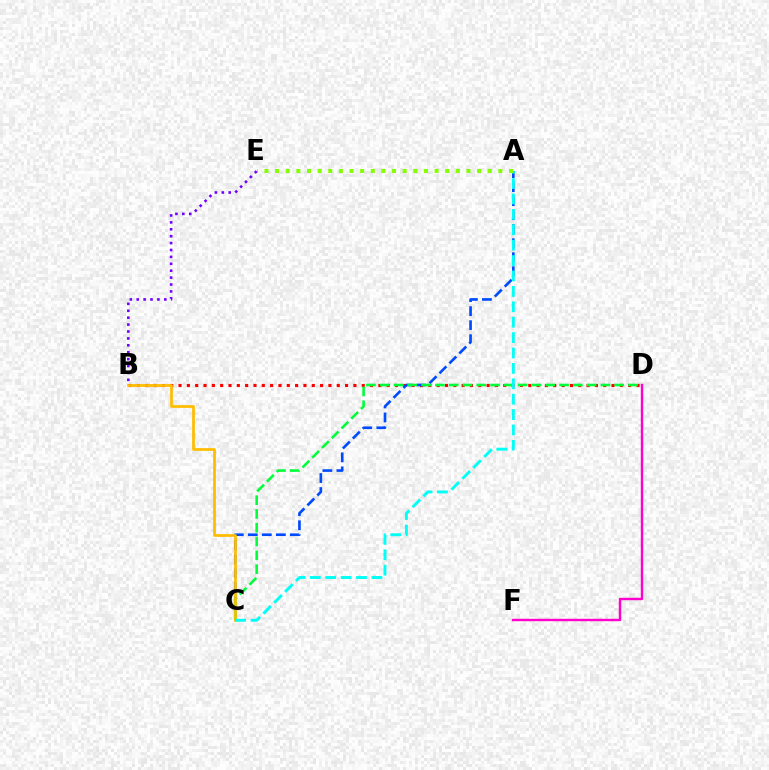{('B', 'D'): [{'color': '#ff0000', 'line_style': 'dotted', 'thickness': 2.26}], ('A', 'C'): [{'color': '#004bff', 'line_style': 'dashed', 'thickness': 1.91}, {'color': '#00fff6', 'line_style': 'dashed', 'thickness': 2.09}], ('C', 'D'): [{'color': '#00ff39', 'line_style': 'dashed', 'thickness': 1.87}], ('B', 'C'): [{'color': '#ffbd00', 'line_style': 'solid', 'thickness': 1.96}], ('A', 'E'): [{'color': '#84ff00', 'line_style': 'dotted', 'thickness': 2.89}], ('B', 'E'): [{'color': '#7200ff', 'line_style': 'dotted', 'thickness': 1.88}], ('D', 'F'): [{'color': '#ff00cf', 'line_style': 'solid', 'thickness': 1.74}]}